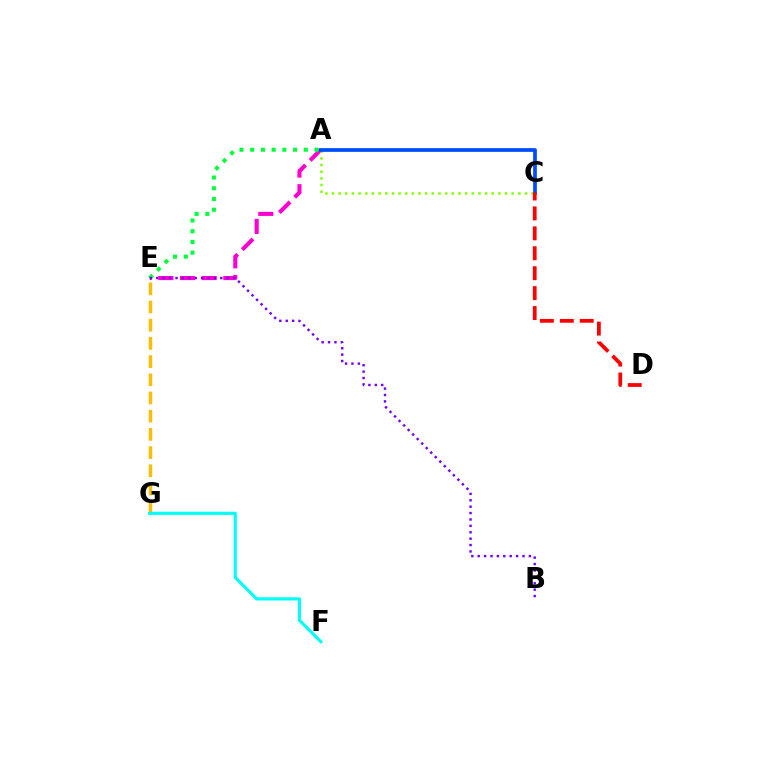{('A', 'E'): [{'color': '#ff00cf', 'line_style': 'dashed', 'thickness': 2.94}, {'color': '#00ff39', 'line_style': 'dotted', 'thickness': 2.91}], ('E', 'G'): [{'color': '#ffbd00', 'line_style': 'dashed', 'thickness': 2.47}], ('A', 'C'): [{'color': '#84ff00', 'line_style': 'dotted', 'thickness': 1.81}, {'color': '#004bff', 'line_style': 'solid', 'thickness': 2.67}], ('B', 'E'): [{'color': '#7200ff', 'line_style': 'dotted', 'thickness': 1.74}], ('F', 'G'): [{'color': '#00fff6', 'line_style': 'solid', 'thickness': 2.26}], ('C', 'D'): [{'color': '#ff0000', 'line_style': 'dashed', 'thickness': 2.71}]}